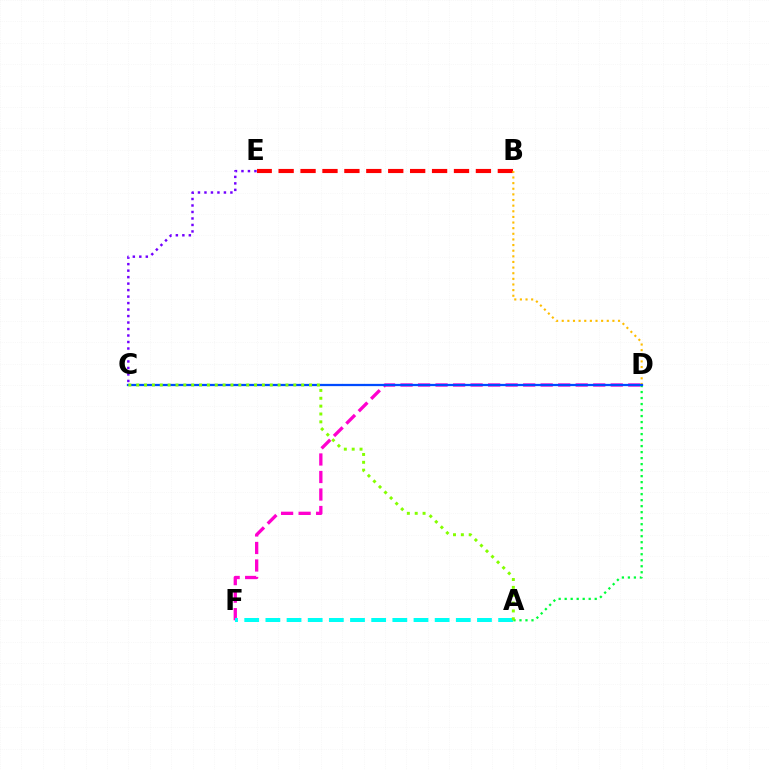{('B', 'E'): [{'color': '#ff0000', 'line_style': 'dashed', 'thickness': 2.98}], ('C', 'E'): [{'color': '#7200ff', 'line_style': 'dotted', 'thickness': 1.76}], ('D', 'F'): [{'color': '#ff00cf', 'line_style': 'dashed', 'thickness': 2.38}], ('A', 'F'): [{'color': '#00fff6', 'line_style': 'dashed', 'thickness': 2.87}], ('A', 'D'): [{'color': '#00ff39', 'line_style': 'dotted', 'thickness': 1.63}], ('B', 'D'): [{'color': '#ffbd00', 'line_style': 'dotted', 'thickness': 1.53}], ('C', 'D'): [{'color': '#004bff', 'line_style': 'solid', 'thickness': 1.63}], ('A', 'C'): [{'color': '#84ff00', 'line_style': 'dotted', 'thickness': 2.13}]}